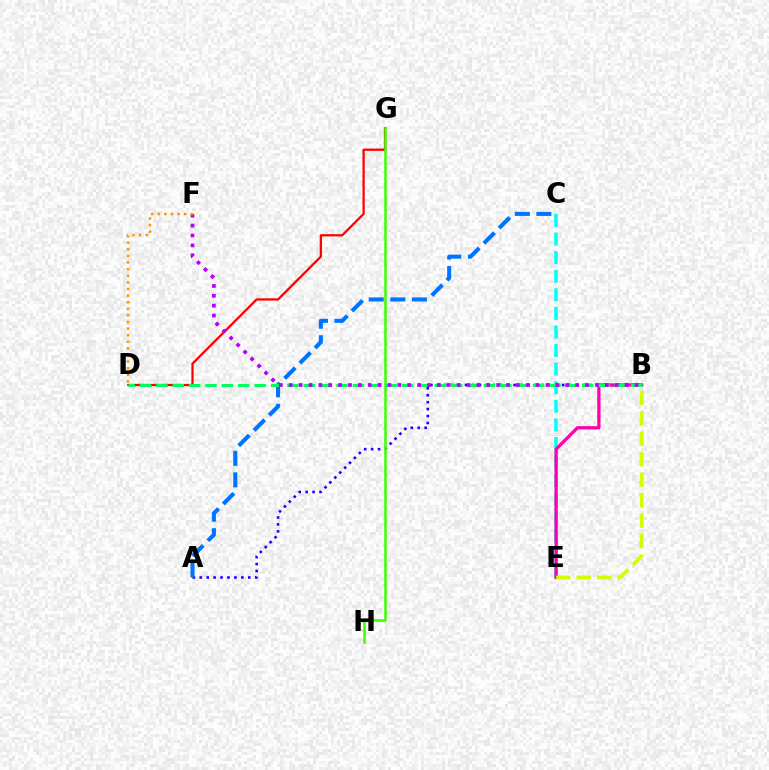{('C', 'E'): [{'color': '#00fff6', 'line_style': 'dashed', 'thickness': 2.52}], ('D', 'G'): [{'color': '#ff0000', 'line_style': 'solid', 'thickness': 1.63}], ('A', 'B'): [{'color': '#2500ff', 'line_style': 'dotted', 'thickness': 1.88}], ('G', 'H'): [{'color': '#3dff00', 'line_style': 'solid', 'thickness': 1.81}], ('A', 'C'): [{'color': '#0074ff', 'line_style': 'dashed', 'thickness': 2.93}], ('B', 'E'): [{'color': '#ff00ac', 'line_style': 'solid', 'thickness': 2.35}, {'color': '#d1ff00', 'line_style': 'dashed', 'thickness': 2.78}], ('B', 'D'): [{'color': '#00ff5c', 'line_style': 'dashed', 'thickness': 2.22}], ('B', 'F'): [{'color': '#b900ff', 'line_style': 'dotted', 'thickness': 2.68}], ('D', 'F'): [{'color': '#ff9400', 'line_style': 'dotted', 'thickness': 1.79}]}